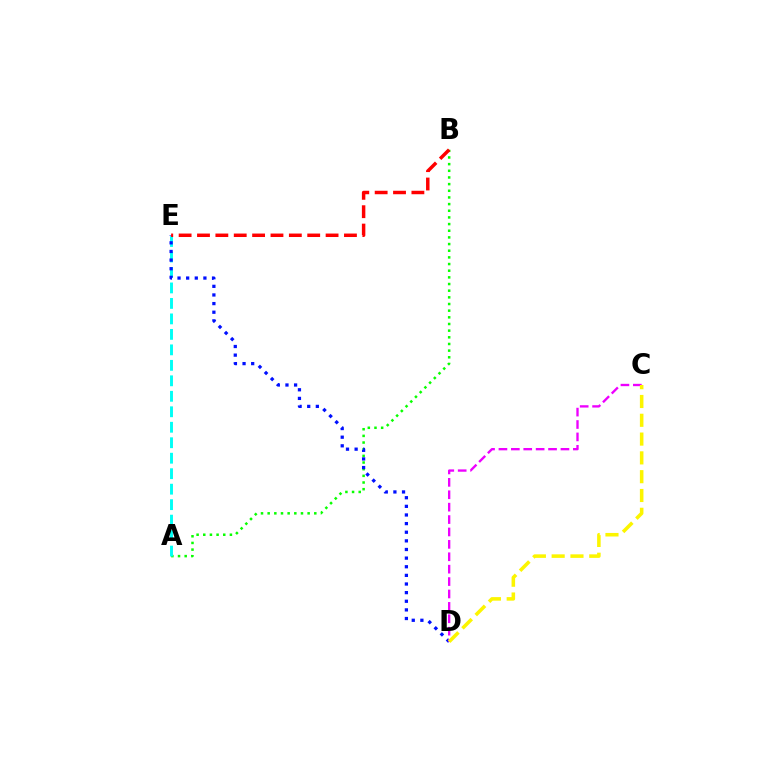{('A', 'B'): [{'color': '#08ff00', 'line_style': 'dotted', 'thickness': 1.81}], ('A', 'E'): [{'color': '#00fff6', 'line_style': 'dashed', 'thickness': 2.1}], ('D', 'E'): [{'color': '#0010ff', 'line_style': 'dotted', 'thickness': 2.34}], ('C', 'D'): [{'color': '#ee00ff', 'line_style': 'dashed', 'thickness': 1.68}, {'color': '#fcf500', 'line_style': 'dashed', 'thickness': 2.55}], ('B', 'E'): [{'color': '#ff0000', 'line_style': 'dashed', 'thickness': 2.5}]}